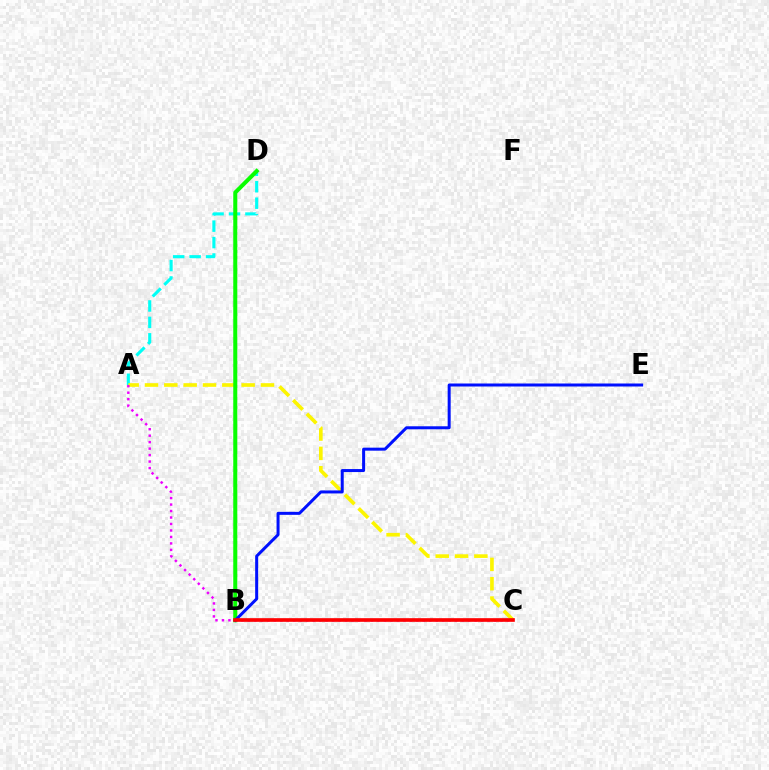{('A', 'D'): [{'color': '#00fff6', 'line_style': 'dashed', 'thickness': 2.23}], ('A', 'C'): [{'color': '#fcf500', 'line_style': 'dashed', 'thickness': 2.63}, {'color': '#ee00ff', 'line_style': 'dotted', 'thickness': 1.76}], ('B', 'D'): [{'color': '#08ff00', 'line_style': 'solid', 'thickness': 2.91}], ('B', 'E'): [{'color': '#0010ff', 'line_style': 'solid', 'thickness': 2.16}], ('B', 'C'): [{'color': '#ff0000', 'line_style': 'solid', 'thickness': 2.63}]}